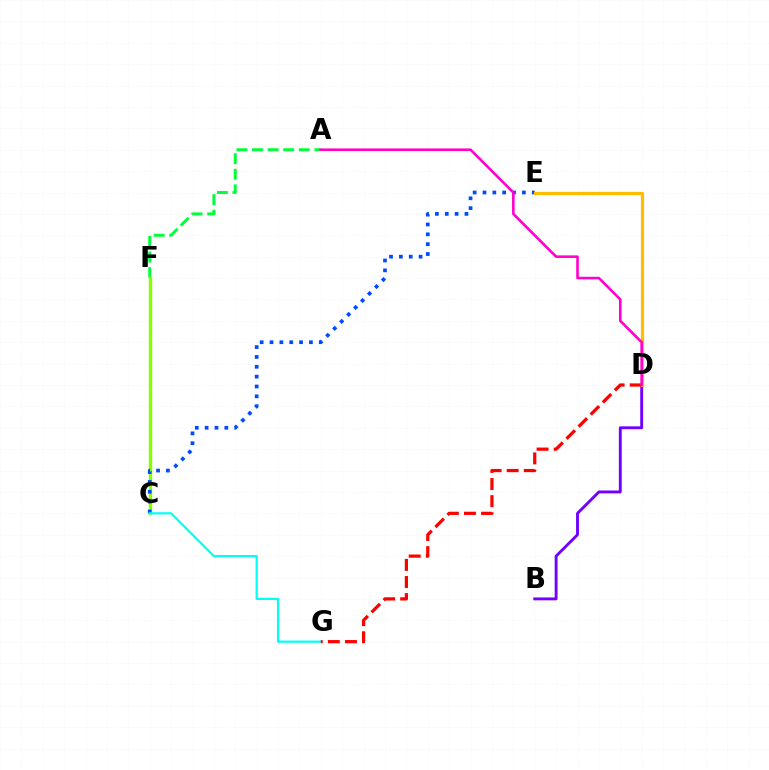{('A', 'F'): [{'color': '#00ff39', 'line_style': 'dashed', 'thickness': 2.12}], ('C', 'F'): [{'color': '#84ff00', 'line_style': 'solid', 'thickness': 2.45}], ('C', 'E'): [{'color': '#004bff', 'line_style': 'dotted', 'thickness': 2.68}], ('C', 'G'): [{'color': '#00fff6', 'line_style': 'solid', 'thickness': 1.6}], ('B', 'D'): [{'color': '#7200ff', 'line_style': 'solid', 'thickness': 2.07}], ('D', 'G'): [{'color': '#ff0000', 'line_style': 'dashed', 'thickness': 2.32}], ('D', 'E'): [{'color': '#ffbd00', 'line_style': 'solid', 'thickness': 2.31}], ('A', 'D'): [{'color': '#ff00cf', 'line_style': 'solid', 'thickness': 1.87}]}